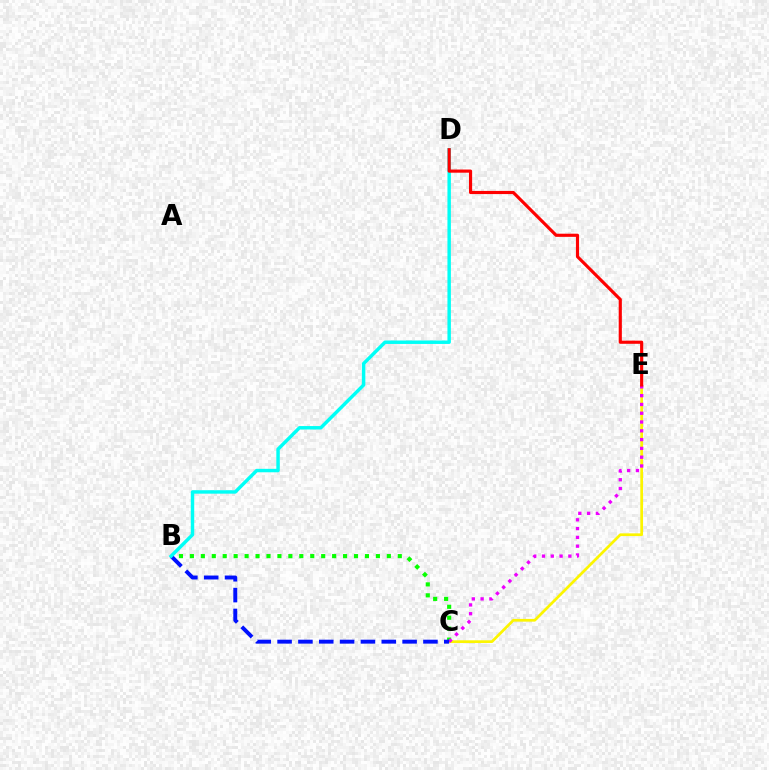{('C', 'E'): [{'color': '#fcf500', 'line_style': 'solid', 'thickness': 1.97}, {'color': '#ee00ff', 'line_style': 'dotted', 'thickness': 2.39}], ('B', 'C'): [{'color': '#08ff00', 'line_style': 'dotted', 'thickness': 2.97}, {'color': '#0010ff', 'line_style': 'dashed', 'thickness': 2.83}], ('B', 'D'): [{'color': '#00fff6', 'line_style': 'solid', 'thickness': 2.48}], ('D', 'E'): [{'color': '#ff0000', 'line_style': 'solid', 'thickness': 2.27}]}